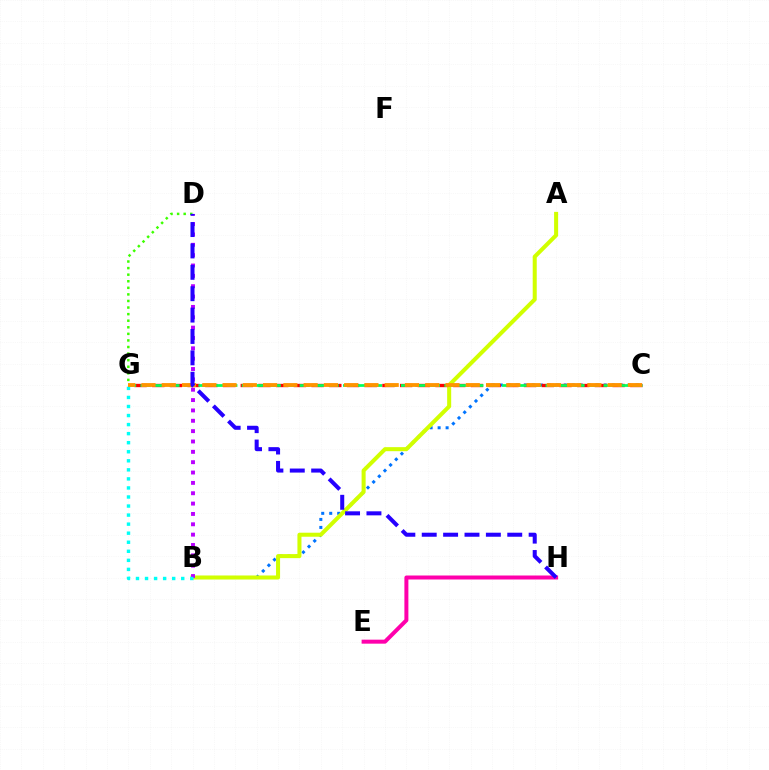{('B', 'C'): [{'color': '#0074ff', 'line_style': 'dotted', 'thickness': 2.17}], ('A', 'B'): [{'color': '#d1ff00', 'line_style': 'solid', 'thickness': 2.9}], ('E', 'H'): [{'color': '#ff00ac', 'line_style': 'solid', 'thickness': 2.88}], ('C', 'G'): [{'color': '#ff0000', 'line_style': 'dashed', 'thickness': 2.41}, {'color': '#00ff5c', 'line_style': 'dashed', 'thickness': 1.97}, {'color': '#ff9400', 'line_style': 'dashed', 'thickness': 2.75}], ('B', 'D'): [{'color': '#b900ff', 'line_style': 'dotted', 'thickness': 2.81}], ('D', 'G'): [{'color': '#3dff00', 'line_style': 'dotted', 'thickness': 1.79}], ('B', 'G'): [{'color': '#00fff6', 'line_style': 'dotted', 'thickness': 2.46}], ('D', 'H'): [{'color': '#2500ff', 'line_style': 'dashed', 'thickness': 2.9}]}